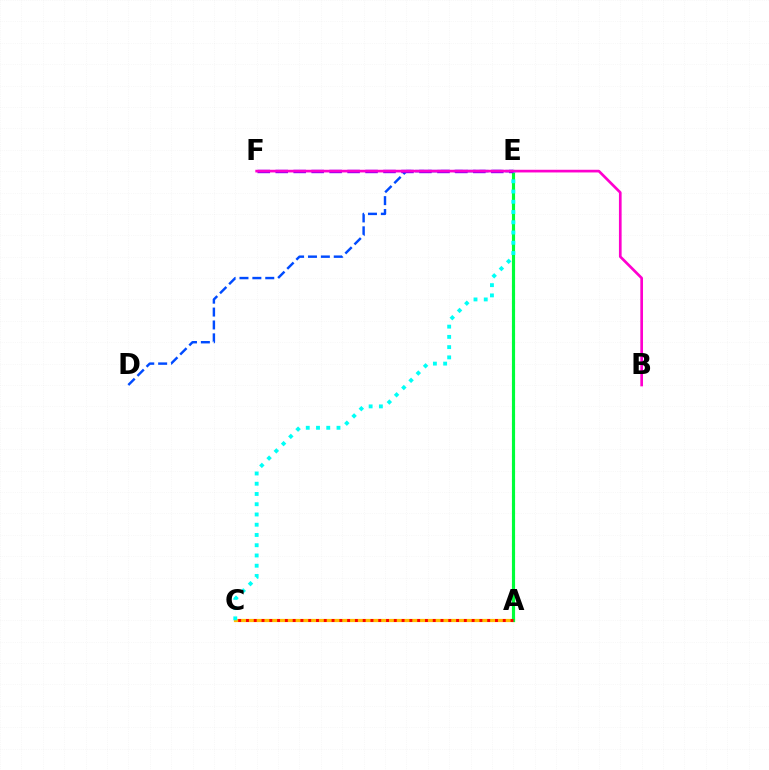{('A', 'E'): [{'color': '#84ff00', 'line_style': 'dotted', 'thickness': 2.2}, {'color': '#00ff39', 'line_style': 'solid', 'thickness': 2.26}], ('D', 'E'): [{'color': '#004bff', 'line_style': 'dashed', 'thickness': 1.75}], ('A', 'C'): [{'color': '#ffbd00', 'line_style': 'solid', 'thickness': 2.31}, {'color': '#ff0000', 'line_style': 'dotted', 'thickness': 2.11}], ('C', 'E'): [{'color': '#00fff6', 'line_style': 'dotted', 'thickness': 2.78}], ('E', 'F'): [{'color': '#7200ff', 'line_style': 'dashed', 'thickness': 2.44}], ('B', 'F'): [{'color': '#ff00cf', 'line_style': 'solid', 'thickness': 1.93}]}